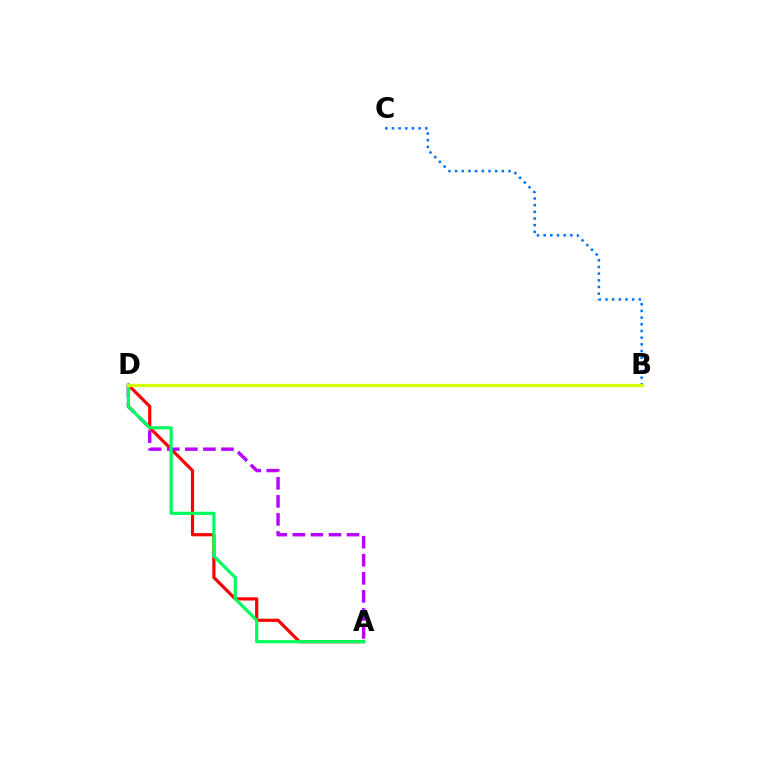{('A', 'D'): [{'color': '#ff0000', 'line_style': 'solid', 'thickness': 2.3}, {'color': '#b900ff', 'line_style': 'dashed', 'thickness': 2.45}, {'color': '#00ff5c', 'line_style': 'solid', 'thickness': 2.28}], ('B', 'C'): [{'color': '#0074ff', 'line_style': 'dotted', 'thickness': 1.81}], ('B', 'D'): [{'color': '#d1ff00', 'line_style': 'solid', 'thickness': 2.39}]}